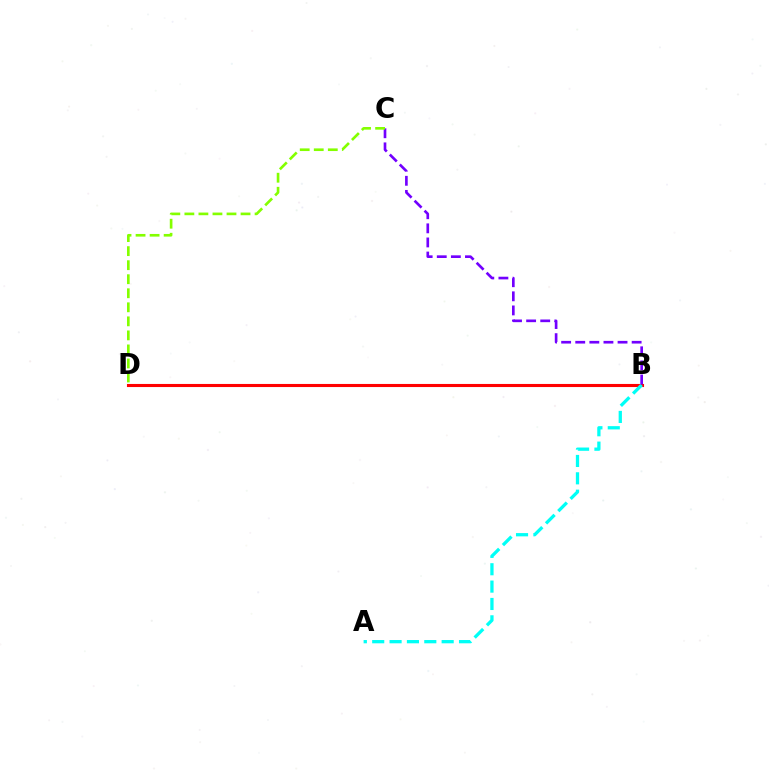{('B', 'D'): [{'color': '#ff0000', 'line_style': 'solid', 'thickness': 2.23}], ('A', 'B'): [{'color': '#00fff6', 'line_style': 'dashed', 'thickness': 2.36}], ('B', 'C'): [{'color': '#7200ff', 'line_style': 'dashed', 'thickness': 1.92}], ('C', 'D'): [{'color': '#84ff00', 'line_style': 'dashed', 'thickness': 1.91}]}